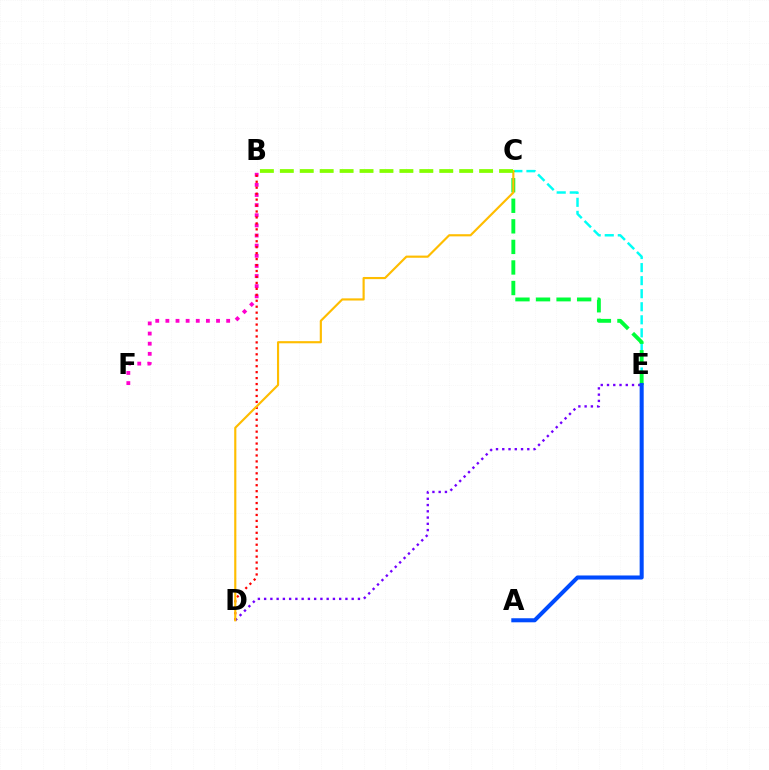{('B', 'F'): [{'color': '#ff00cf', 'line_style': 'dotted', 'thickness': 2.75}], ('B', 'D'): [{'color': '#ff0000', 'line_style': 'dotted', 'thickness': 1.62}], ('D', 'E'): [{'color': '#7200ff', 'line_style': 'dotted', 'thickness': 1.7}], ('C', 'E'): [{'color': '#00fff6', 'line_style': 'dashed', 'thickness': 1.77}, {'color': '#00ff39', 'line_style': 'dashed', 'thickness': 2.79}], ('A', 'E'): [{'color': '#004bff', 'line_style': 'solid', 'thickness': 2.92}], ('C', 'D'): [{'color': '#ffbd00', 'line_style': 'solid', 'thickness': 1.55}], ('B', 'C'): [{'color': '#84ff00', 'line_style': 'dashed', 'thickness': 2.71}]}